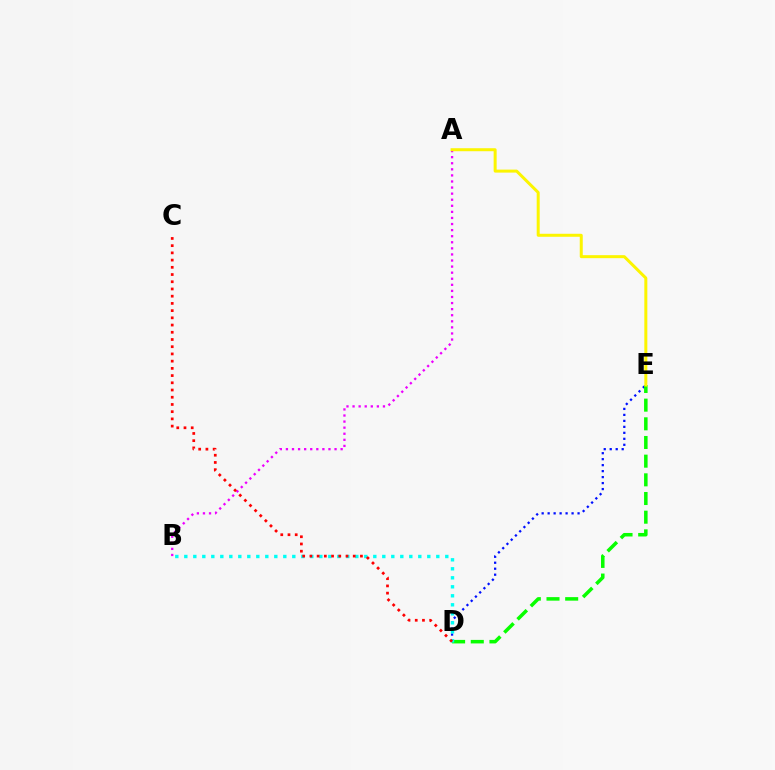{('D', 'E'): [{'color': '#0010ff', 'line_style': 'dotted', 'thickness': 1.63}, {'color': '#08ff00', 'line_style': 'dashed', 'thickness': 2.54}], ('A', 'B'): [{'color': '#ee00ff', 'line_style': 'dotted', 'thickness': 1.65}], ('A', 'E'): [{'color': '#fcf500', 'line_style': 'solid', 'thickness': 2.16}], ('B', 'D'): [{'color': '#00fff6', 'line_style': 'dotted', 'thickness': 2.45}], ('C', 'D'): [{'color': '#ff0000', 'line_style': 'dotted', 'thickness': 1.96}]}